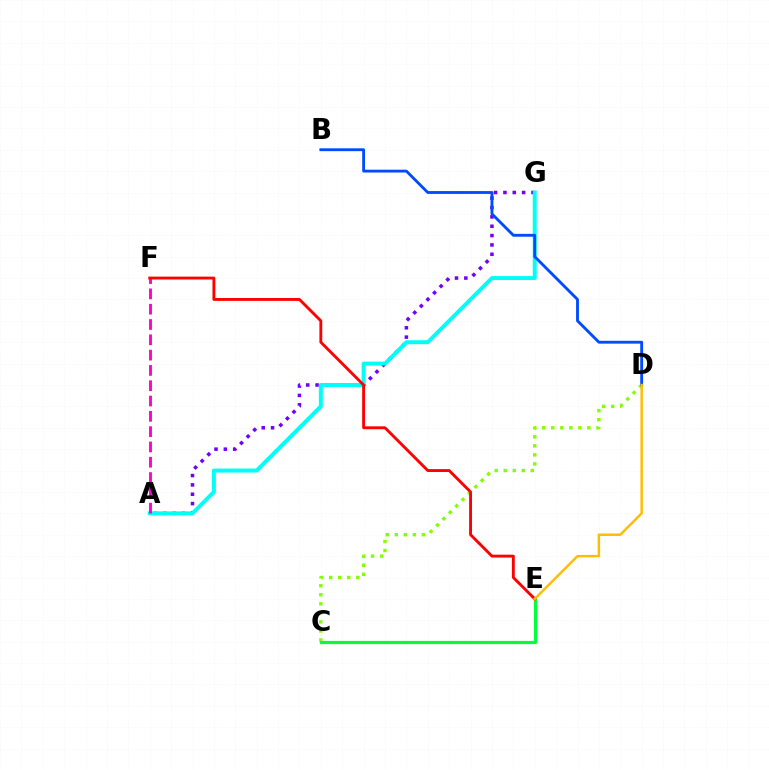{('A', 'G'): [{'color': '#7200ff', 'line_style': 'dotted', 'thickness': 2.54}, {'color': '#00fff6', 'line_style': 'solid', 'thickness': 2.85}], ('A', 'F'): [{'color': '#ff00cf', 'line_style': 'dashed', 'thickness': 2.08}], ('C', 'D'): [{'color': '#84ff00', 'line_style': 'dotted', 'thickness': 2.45}], ('C', 'E'): [{'color': '#00ff39', 'line_style': 'solid', 'thickness': 2.3}], ('E', 'F'): [{'color': '#ff0000', 'line_style': 'solid', 'thickness': 2.07}], ('B', 'D'): [{'color': '#004bff', 'line_style': 'solid', 'thickness': 2.05}], ('D', 'E'): [{'color': '#ffbd00', 'line_style': 'solid', 'thickness': 1.77}]}